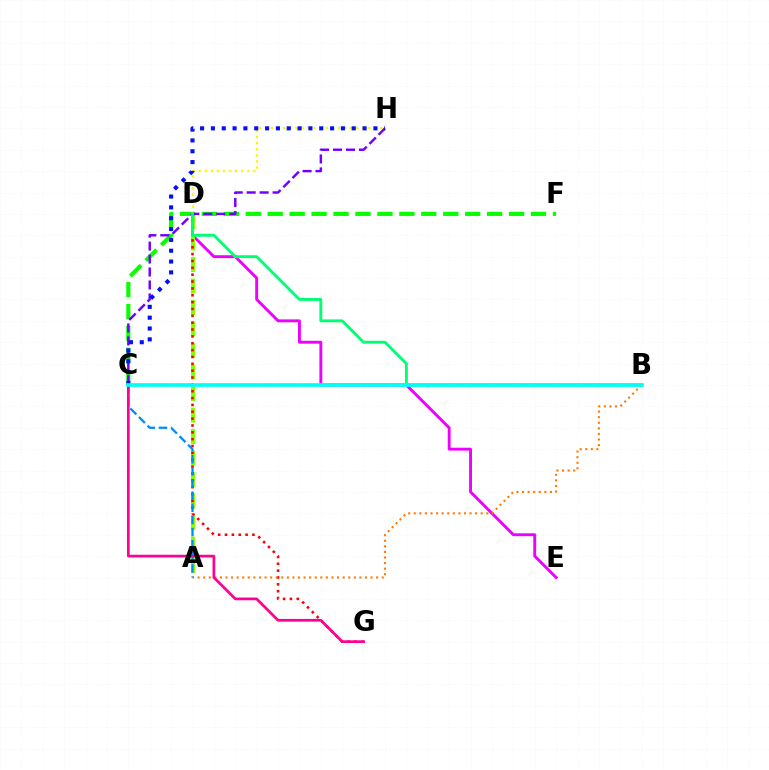{('D', 'E'): [{'color': '#ee00ff', 'line_style': 'solid', 'thickness': 2.08}], ('A', 'D'): [{'color': '#84ff00', 'line_style': 'dashed', 'thickness': 2.92}], ('C', 'F'): [{'color': '#08ff00', 'line_style': 'dashed', 'thickness': 2.98}], ('D', 'G'): [{'color': '#ff0000', 'line_style': 'dotted', 'thickness': 1.86}], ('D', 'H'): [{'color': '#fcf500', 'line_style': 'dotted', 'thickness': 1.65}], ('A', 'B'): [{'color': '#ff7c00', 'line_style': 'dotted', 'thickness': 1.52}], ('C', 'H'): [{'color': '#7200ff', 'line_style': 'dashed', 'thickness': 1.76}, {'color': '#0010ff', 'line_style': 'dotted', 'thickness': 2.94}], ('A', 'C'): [{'color': '#008cff', 'line_style': 'dashed', 'thickness': 1.65}], ('B', 'D'): [{'color': '#00ff74', 'line_style': 'solid', 'thickness': 2.07}], ('C', 'G'): [{'color': '#ff0094', 'line_style': 'solid', 'thickness': 1.95}], ('B', 'C'): [{'color': '#00fff6', 'line_style': 'solid', 'thickness': 2.62}]}